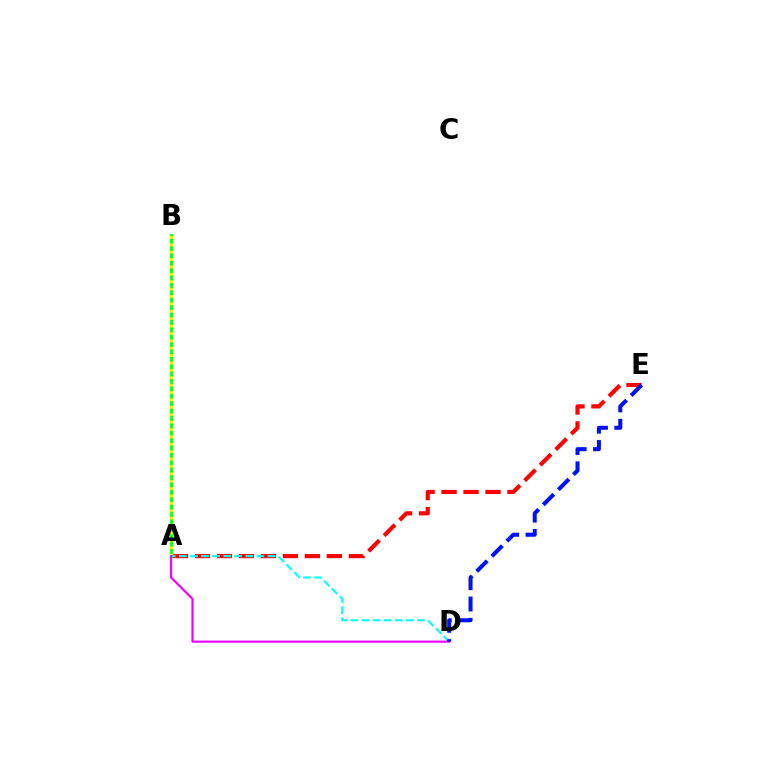{('A', 'B'): [{'color': '#08ff00', 'line_style': 'solid', 'thickness': 2.02}, {'color': '#fcf500', 'line_style': 'dotted', 'thickness': 2.01}], ('A', 'E'): [{'color': '#ff0000', 'line_style': 'dashed', 'thickness': 2.99}], ('A', 'D'): [{'color': '#00fff6', 'line_style': 'dashed', 'thickness': 1.51}, {'color': '#ee00ff', 'line_style': 'solid', 'thickness': 1.56}], ('D', 'E'): [{'color': '#0010ff', 'line_style': 'dashed', 'thickness': 2.9}]}